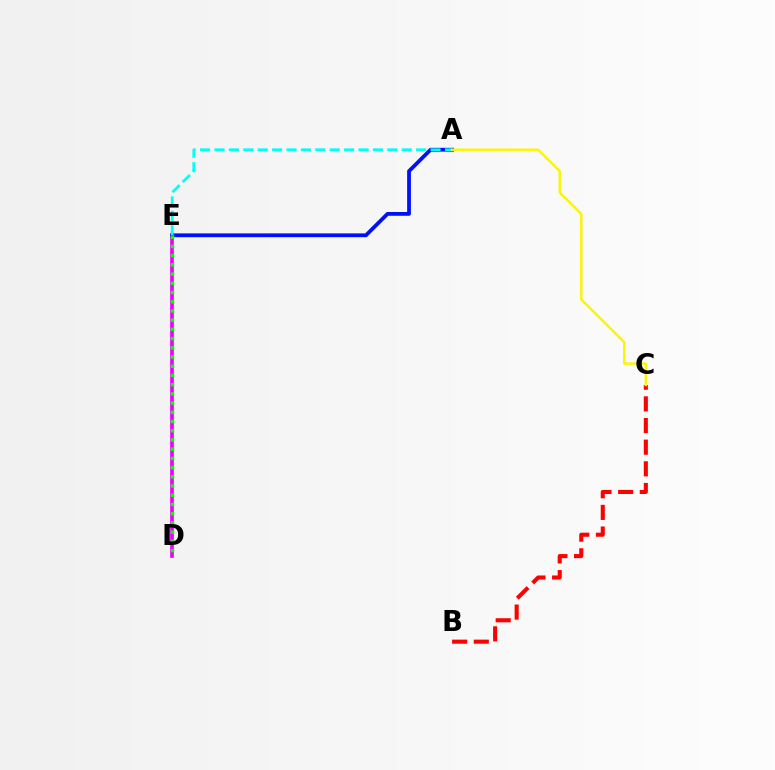{('D', 'E'): [{'color': '#ee00ff', 'line_style': 'solid', 'thickness': 2.66}, {'color': '#08ff00', 'line_style': 'dotted', 'thickness': 2.5}], ('B', 'C'): [{'color': '#ff0000', 'line_style': 'dashed', 'thickness': 2.94}], ('A', 'E'): [{'color': '#0010ff', 'line_style': 'solid', 'thickness': 2.73}, {'color': '#00fff6', 'line_style': 'dashed', 'thickness': 1.96}], ('A', 'C'): [{'color': '#fcf500', 'line_style': 'solid', 'thickness': 1.75}]}